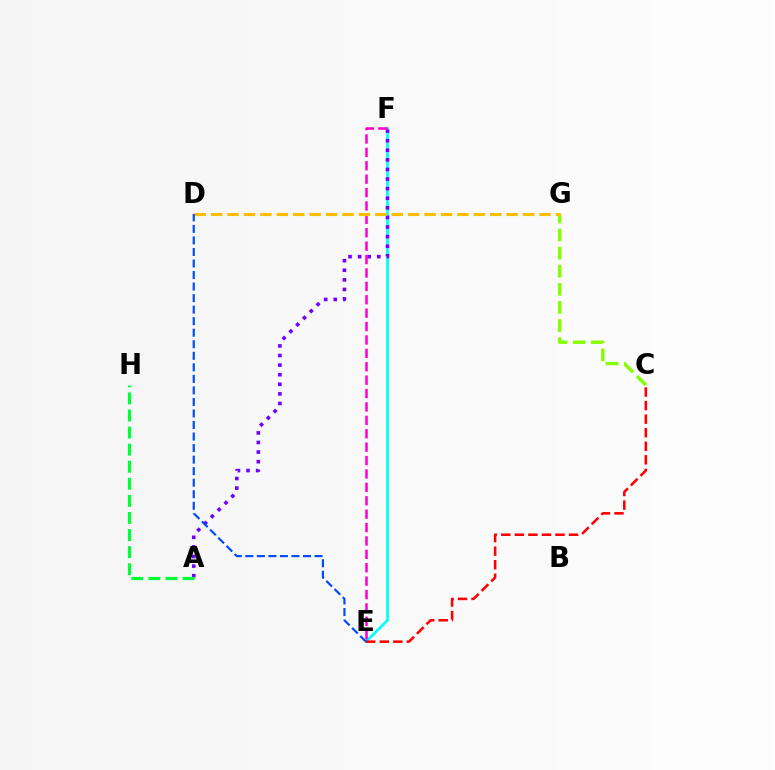{('E', 'F'): [{'color': '#00fff6', 'line_style': 'solid', 'thickness': 1.96}, {'color': '#ff00cf', 'line_style': 'dashed', 'thickness': 1.82}], ('C', 'G'): [{'color': '#84ff00', 'line_style': 'dashed', 'thickness': 2.46}], ('A', 'F'): [{'color': '#7200ff', 'line_style': 'dotted', 'thickness': 2.61}], ('D', 'G'): [{'color': '#ffbd00', 'line_style': 'dashed', 'thickness': 2.23}], ('C', 'E'): [{'color': '#ff0000', 'line_style': 'dashed', 'thickness': 1.84}], ('A', 'H'): [{'color': '#00ff39', 'line_style': 'dashed', 'thickness': 2.32}], ('D', 'E'): [{'color': '#004bff', 'line_style': 'dashed', 'thickness': 1.57}]}